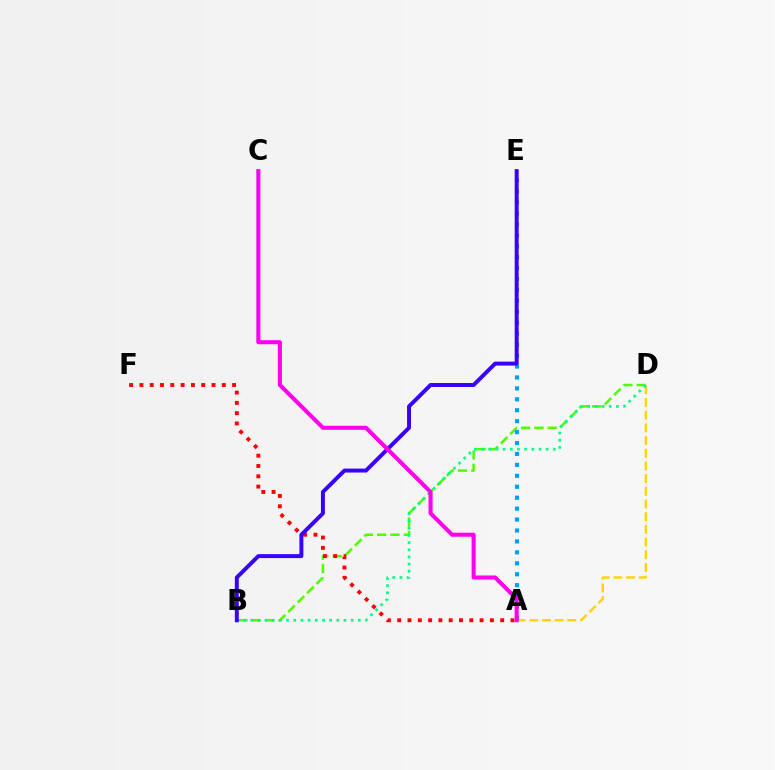{('A', 'D'): [{'color': '#ffd500', 'line_style': 'dashed', 'thickness': 1.72}], ('B', 'D'): [{'color': '#4fff00', 'line_style': 'dashed', 'thickness': 1.81}, {'color': '#00ff86', 'line_style': 'dotted', 'thickness': 1.95}], ('A', 'E'): [{'color': '#009eff', 'line_style': 'dotted', 'thickness': 2.97}], ('A', 'F'): [{'color': '#ff0000', 'line_style': 'dotted', 'thickness': 2.8}], ('B', 'E'): [{'color': '#3700ff', 'line_style': 'solid', 'thickness': 2.84}], ('A', 'C'): [{'color': '#ff00ed', 'line_style': 'solid', 'thickness': 2.9}]}